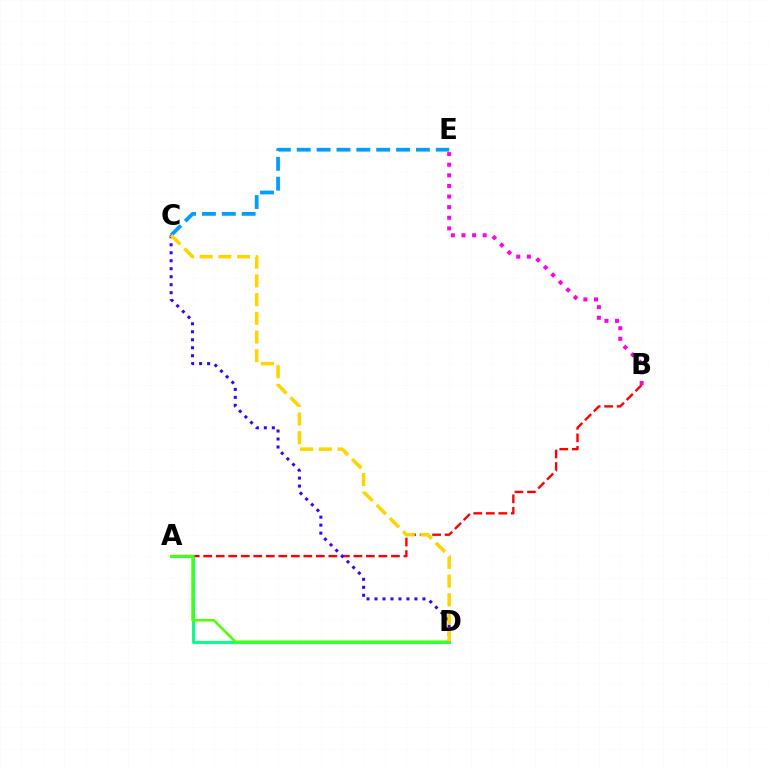{('A', 'B'): [{'color': '#ff0000', 'line_style': 'dashed', 'thickness': 1.7}], ('B', 'E'): [{'color': '#ff00ed', 'line_style': 'dotted', 'thickness': 2.88}], ('A', 'D'): [{'color': '#00ff86', 'line_style': 'solid', 'thickness': 2.06}, {'color': '#4fff00', 'line_style': 'solid', 'thickness': 1.77}], ('C', 'E'): [{'color': '#009eff', 'line_style': 'dashed', 'thickness': 2.7}], ('C', 'D'): [{'color': '#3700ff', 'line_style': 'dotted', 'thickness': 2.17}, {'color': '#ffd500', 'line_style': 'dashed', 'thickness': 2.54}]}